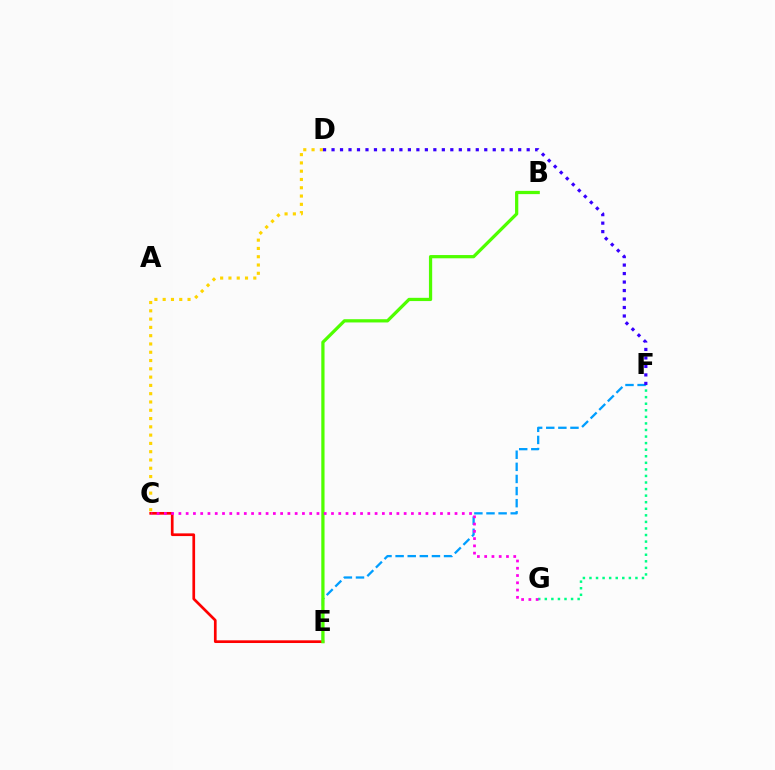{('C', 'D'): [{'color': '#ffd500', 'line_style': 'dotted', 'thickness': 2.25}], ('C', 'E'): [{'color': '#ff0000', 'line_style': 'solid', 'thickness': 1.94}], ('F', 'G'): [{'color': '#00ff86', 'line_style': 'dotted', 'thickness': 1.78}], ('E', 'F'): [{'color': '#009eff', 'line_style': 'dashed', 'thickness': 1.65}], ('B', 'E'): [{'color': '#4fff00', 'line_style': 'solid', 'thickness': 2.33}], ('C', 'G'): [{'color': '#ff00ed', 'line_style': 'dotted', 'thickness': 1.97}], ('D', 'F'): [{'color': '#3700ff', 'line_style': 'dotted', 'thickness': 2.31}]}